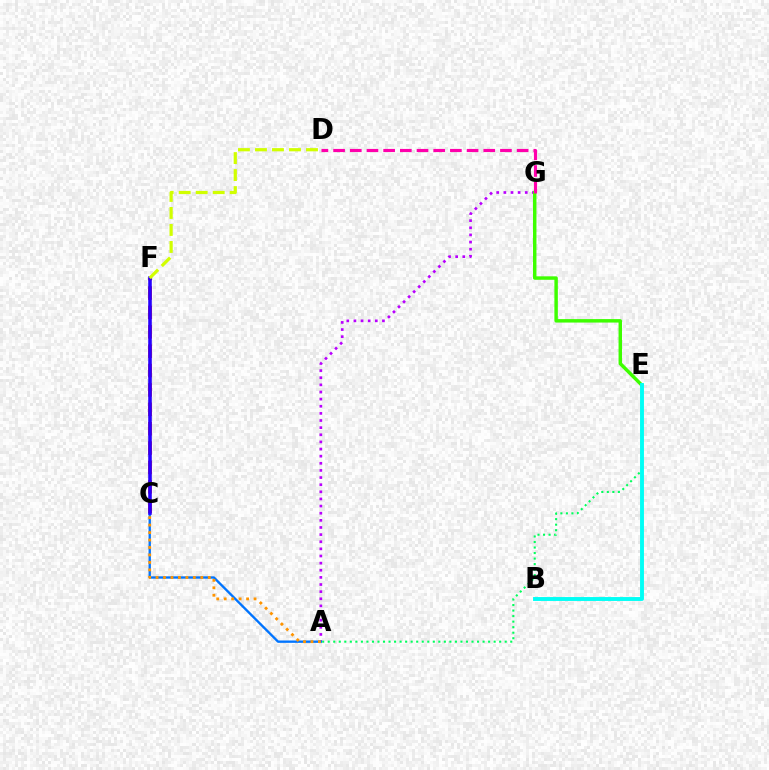{('A', 'G'): [{'color': '#b900ff', 'line_style': 'dotted', 'thickness': 1.94}], ('A', 'C'): [{'color': '#0074ff', 'line_style': 'solid', 'thickness': 1.69}, {'color': '#ff9400', 'line_style': 'dotted', 'thickness': 2.03}], ('A', 'E'): [{'color': '#00ff5c', 'line_style': 'dotted', 'thickness': 1.5}], ('E', 'G'): [{'color': '#3dff00', 'line_style': 'solid', 'thickness': 2.49}], ('C', 'F'): [{'color': '#ff0000', 'line_style': 'dashed', 'thickness': 2.63}, {'color': '#2500ff', 'line_style': 'solid', 'thickness': 2.57}], ('B', 'E'): [{'color': '#00fff6', 'line_style': 'solid', 'thickness': 2.8}], ('D', 'G'): [{'color': '#ff00ac', 'line_style': 'dashed', 'thickness': 2.27}], ('D', 'F'): [{'color': '#d1ff00', 'line_style': 'dashed', 'thickness': 2.31}]}